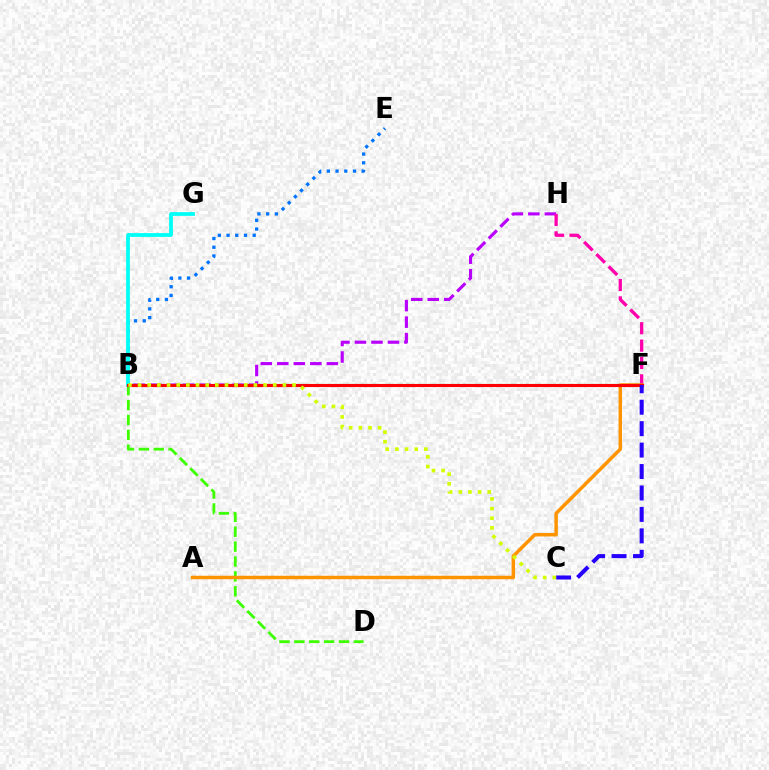{('B', 'D'): [{'color': '#3dff00', 'line_style': 'dashed', 'thickness': 2.02}], ('B', 'E'): [{'color': '#0074ff', 'line_style': 'dotted', 'thickness': 2.37}], ('B', 'G'): [{'color': '#00fff6', 'line_style': 'solid', 'thickness': 2.71}], ('B', 'H'): [{'color': '#b900ff', 'line_style': 'dashed', 'thickness': 2.24}], ('B', 'F'): [{'color': '#00ff5c', 'line_style': 'dashed', 'thickness': 1.55}, {'color': '#ff0000', 'line_style': 'solid', 'thickness': 2.24}], ('F', 'H'): [{'color': '#ff00ac', 'line_style': 'dashed', 'thickness': 2.36}], ('A', 'F'): [{'color': '#ff9400', 'line_style': 'solid', 'thickness': 2.49}], ('C', 'F'): [{'color': '#2500ff', 'line_style': 'dashed', 'thickness': 2.91}], ('B', 'C'): [{'color': '#d1ff00', 'line_style': 'dotted', 'thickness': 2.62}]}